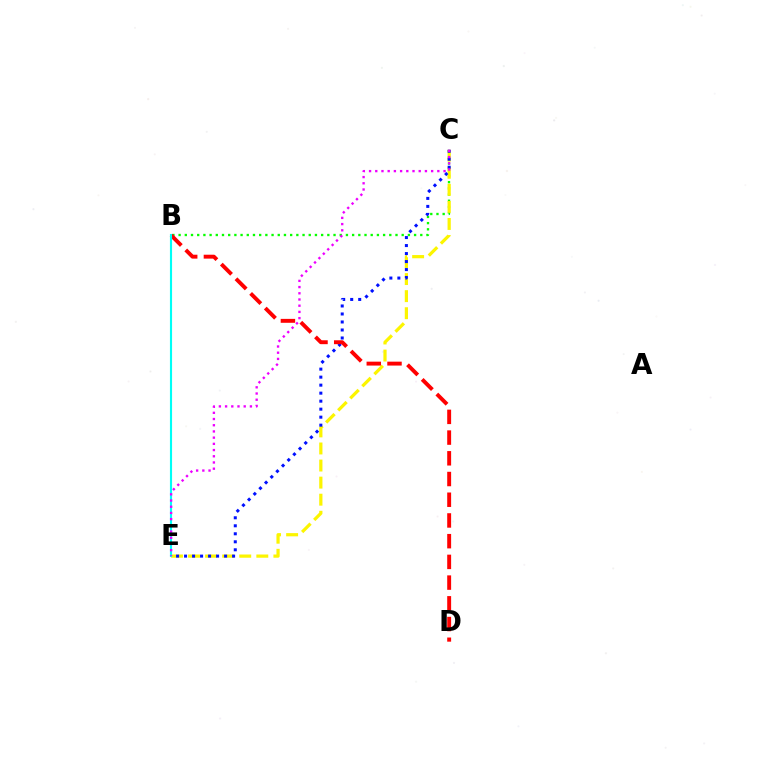{('B', 'C'): [{'color': '#08ff00', 'line_style': 'dotted', 'thickness': 1.68}], ('C', 'E'): [{'color': '#fcf500', 'line_style': 'dashed', 'thickness': 2.32}, {'color': '#0010ff', 'line_style': 'dotted', 'thickness': 2.17}, {'color': '#ee00ff', 'line_style': 'dotted', 'thickness': 1.69}], ('B', 'D'): [{'color': '#ff0000', 'line_style': 'dashed', 'thickness': 2.81}], ('B', 'E'): [{'color': '#00fff6', 'line_style': 'solid', 'thickness': 1.54}]}